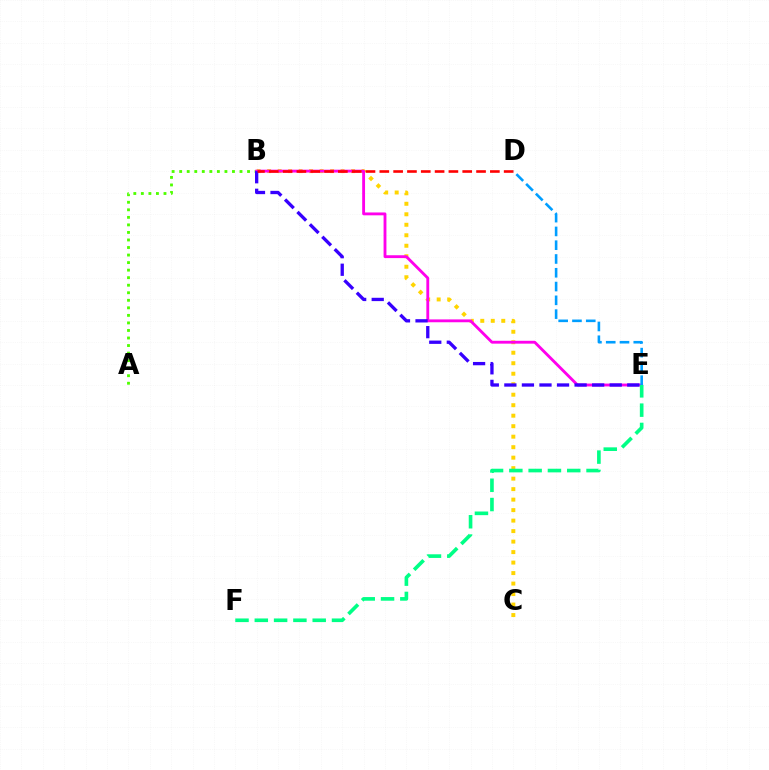{('B', 'C'): [{'color': '#ffd500', 'line_style': 'dotted', 'thickness': 2.85}], ('A', 'B'): [{'color': '#4fff00', 'line_style': 'dotted', 'thickness': 2.05}], ('B', 'E'): [{'color': '#ff00ed', 'line_style': 'solid', 'thickness': 2.05}, {'color': '#3700ff', 'line_style': 'dashed', 'thickness': 2.39}], ('B', 'D'): [{'color': '#ff0000', 'line_style': 'dashed', 'thickness': 1.88}], ('D', 'E'): [{'color': '#009eff', 'line_style': 'dashed', 'thickness': 1.87}], ('E', 'F'): [{'color': '#00ff86', 'line_style': 'dashed', 'thickness': 2.62}]}